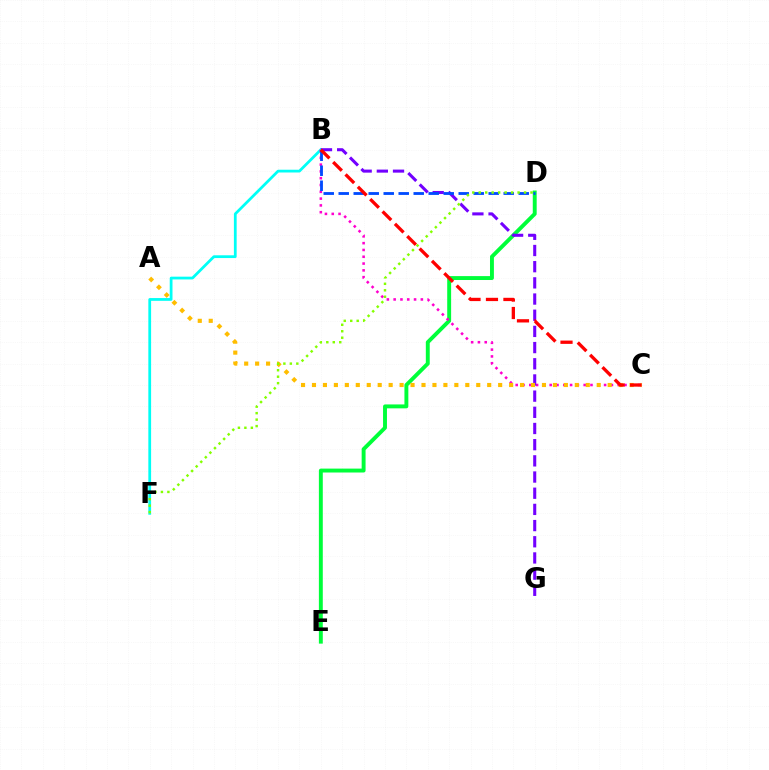{('D', 'E'): [{'color': '#00ff39', 'line_style': 'solid', 'thickness': 2.81}], ('B', 'F'): [{'color': '#00fff6', 'line_style': 'solid', 'thickness': 1.99}], ('B', 'C'): [{'color': '#ff00cf', 'line_style': 'dotted', 'thickness': 1.85}, {'color': '#ff0000', 'line_style': 'dashed', 'thickness': 2.37}], ('B', 'G'): [{'color': '#7200ff', 'line_style': 'dashed', 'thickness': 2.2}], ('A', 'C'): [{'color': '#ffbd00', 'line_style': 'dotted', 'thickness': 2.98}], ('B', 'D'): [{'color': '#004bff', 'line_style': 'dashed', 'thickness': 2.04}], ('D', 'F'): [{'color': '#84ff00', 'line_style': 'dotted', 'thickness': 1.76}]}